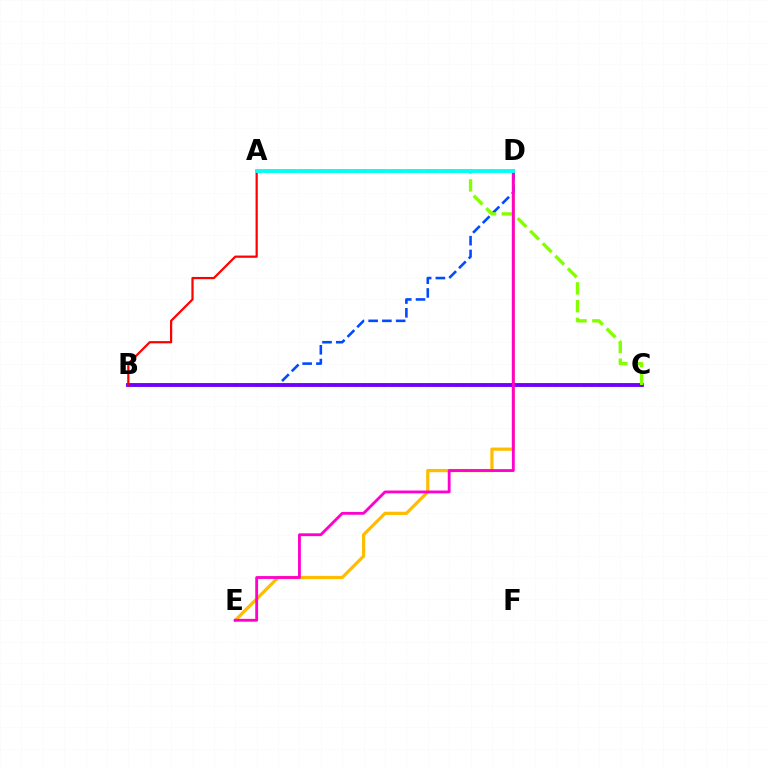{('D', 'E'): [{'color': '#ffbd00', 'line_style': 'solid', 'thickness': 2.32}, {'color': '#ff00cf', 'line_style': 'solid', 'thickness': 2.04}], ('B', 'D'): [{'color': '#004bff', 'line_style': 'dashed', 'thickness': 1.87}], ('B', 'C'): [{'color': '#00ff39', 'line_style': 'dotted', 'thickness': 1.94}, {'color': '#7200ff', 'line_style': 'solid', 'thickness': 2.78}], ('A', 'C'): [{'color': '#84ff00', 'line_style': 'dashed', 'thickness': 2.41}], ('A', 'B'): [{'color': '#ff0000', 'line_style': 'solid', 'thickness': 1.6}], ('A', 'D'): [{'color': '#00fff6', 'line_style': 'solid', 'thickness': 2.78}]}